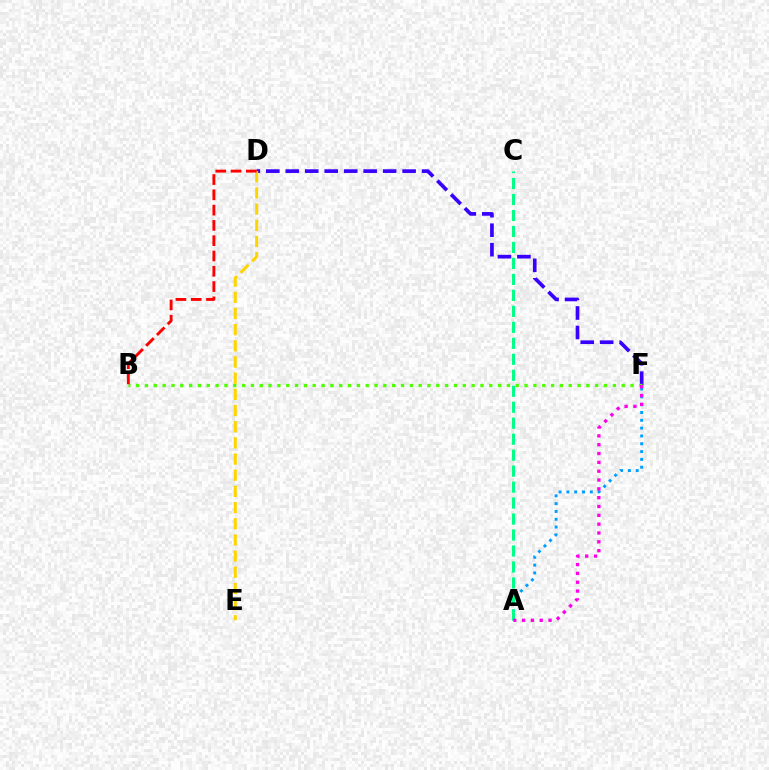{('D', 'F'): [{'color': '#3700ff', 'line_style': 'dashed', 'thickness': 2.65}], ('A', 'F'): [{'color': '#009eff', 'line_style': 'dotted', 'thickness': 2.12}, {'color': '#ff00ed', 'line_style': 'dotted', 'thickness': 2.4}], ('A', 'C'): [{'color': '#00ff86', 'line_style': 'dashed', 'thickness': 2.17}], ('B', 'F'): [{'color': '#4fff00', 'line_style': 'dotted', 'thickness': 2.4}], ('D', 'E'): [{'color': '#ffd500', 'line_style': 'dashed', 'thickness': 2.2}], ('B', 'D'): [{'color': '#ff0000', 'line_style': 'dashed', 'thickness': 2.08}]}